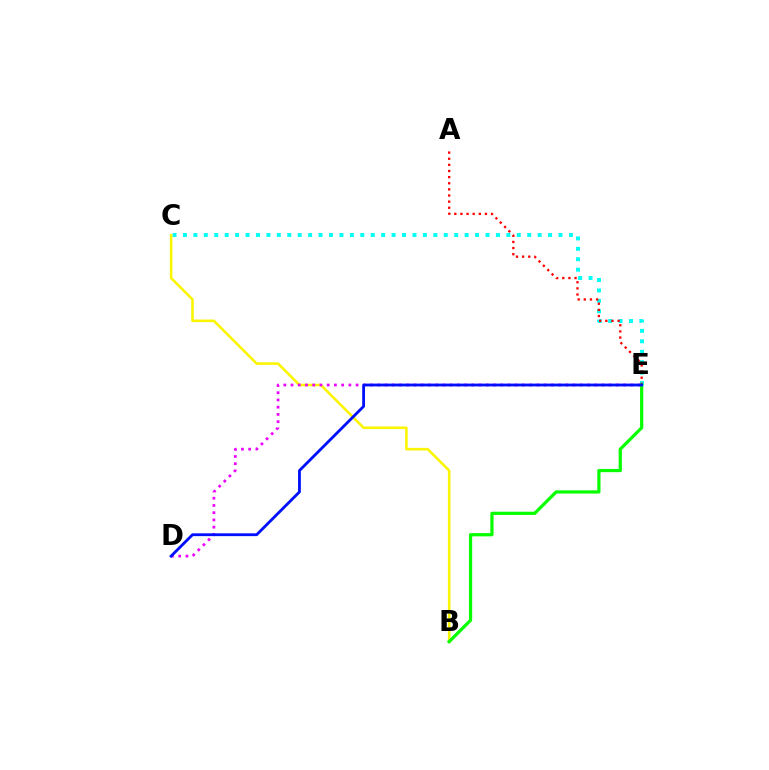{('C', 'E'): [{'color': '#00fff6', 'line_style': 'dotted', 'thickness': 2.83}], ('B', 'C'): [{'color': '#fcf500', 'line_style': 'solid', 'thickness': 1.85}], ('A', 'E'): [{'color': '#ff0000', 'line_style': 'dotted', 'thickness': 1.67}], ('D', 'E'): [{'color': '#ee00ff', 'line_style': 'dotted', 'thickness': 1.96}, {'color': '#0010ff', 'line_style': 'solid', 'thickness': 2.03}], ('B', 'E'): [{'color': '#08ff00', 'line_style': 'solid', 'thickness': 2.32}]}